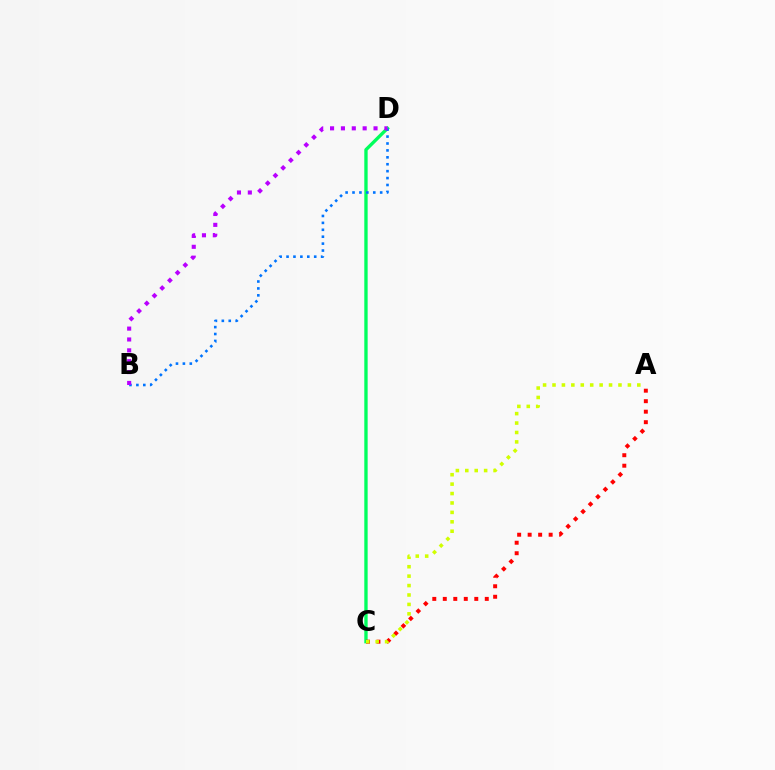{('C', 'D'): [{'color': '#00ff5c', 'line_style': 'solid', 'thickness': 2.41}], ('B', 'D'): [{'color': '#0074ff', 'line_style': 'dotted', 'thickness': 1.88}, {'color': '#b900ff', 'line_style': 'dotted', 'thickness': 2.95}], ('A', 'C'): [{'color': '#ff0000', 'line_style': 'dotted', 'thickness': 2.85}, {'color': '#d1ff00', 'line_style': 'dotted', 'thickness': 2.56}]}